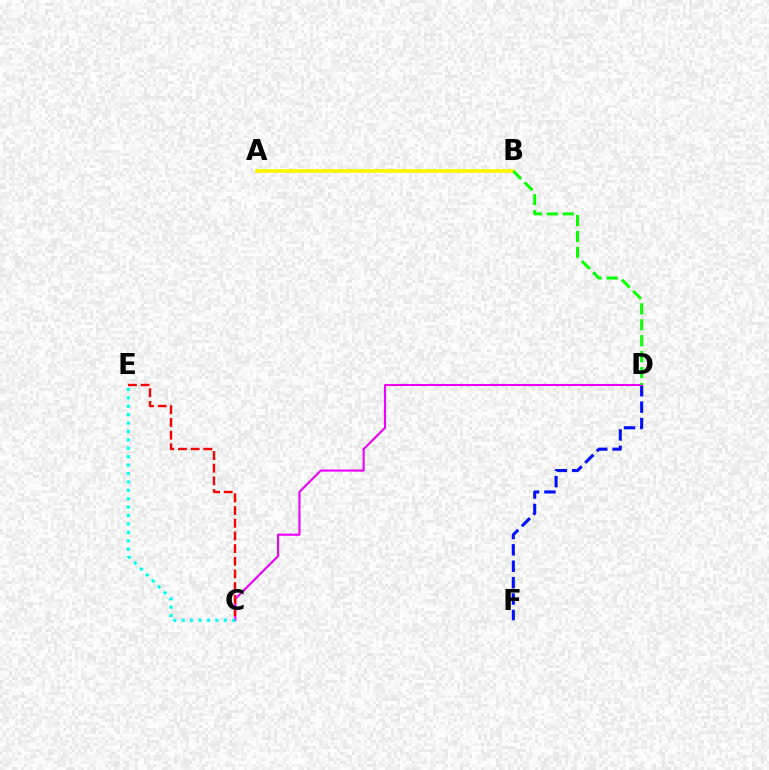{('D', 'F'): [{'color': '#0010ff', 'line_style': 'dashed', 'thickness': 2.23}], ('C', 'D'): [{'color': '#ee00ff', 'line_style': 'solid', 'thickness': 1.52}], ('C', 'E'): [{'color': '#ff0000', 'line_style': 'dashed', 'thickness': 1.72}, {'color': '#00fff6', 'line_style': 'dotted', 'thickness': 2.28}], ('A', 'B'): [{'color': '#fcf500', 'line_style': 'solid', 'thickness': 2.7}], ('B', 'D'): [{'color': '#08ff00', 'line_style': 'dashed', 'thickness': 2.16}]}